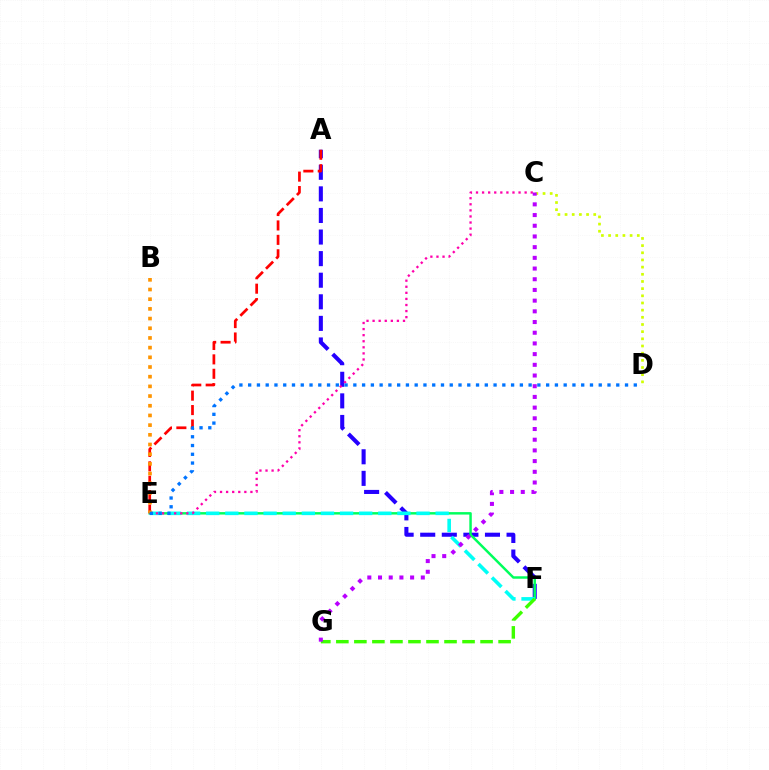{('C', 'D'): [{'color': '#d1ff00', 'line_style': 'dotted', 'thickness': 1.95}], ('A', 'F'): [{'color': '#2500ff', 'line_style': 'dashed', 'thickness': 2.93}], ('E', 'F'): [{'color': '#00ff5c', 'line_style': 'solid', 'thickness': 1.78}, {'color': '#00fff6', 'line_style': 'dashed', 'thickness': 2.6}], ('F', 'G'): [{'color': '#3dff00', 'line_style': 'dashed', 'thickness': 2.45}], ('C', 'E'): [{'color': '#ff00ac', 'line_style': 'dotted', 'thickness': 1.65}], ('A', 'E'): [{'color': '#ff0000', 'line_style': 'dashed', 'thickness': 1.96}], ('B', 'E'): [{'color': '#ff9400', 'line_style': 'dotted', 'thickness': 2.63}], ('C', 'G'): [{'color': '#b900ff', 'line_style': 'dotted', 'thickness': 2.91}], ('D', 'E'): [{'color': '#0074ff', 'line_style': 'dotted', 'thickness': 2.38}]}